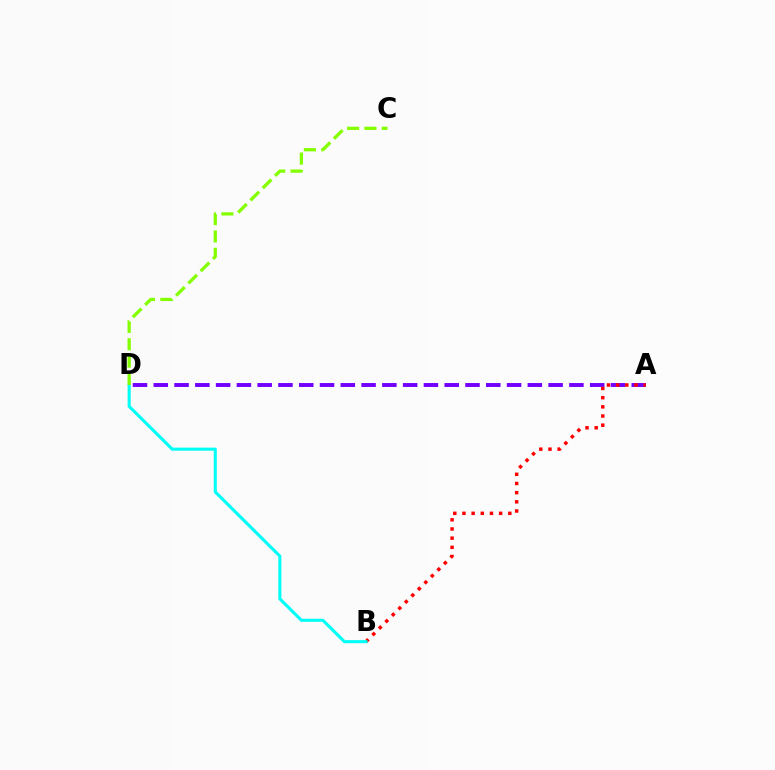{('A', 'D'): [{'color': '#7200ff', 'line_style': 'dashed', 'thickness': 2.82}], ('A', 'B'): [{'color': '#ff0000', 'line_style': 'dotted', 'thickness': 2.49}], ('B', 'D'): [{'color': '#00fff6', 'line_style': 'solid', 'thickness': 2.21}], ('C', 'D'): [{'color': '#84ff00', 'line_style': 'dashed', 'thickness': 2.36}]}